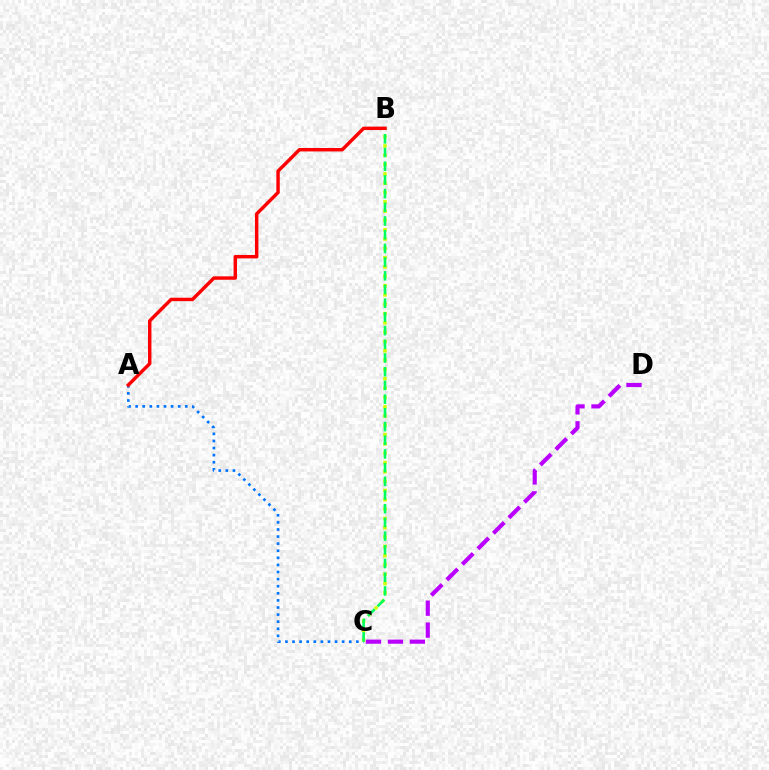{('A', 'C'): [{'color': '#0074ff', 'line_style': 'dotted', 'thickness': 1.93}], ('B', 'C'): [{'color': '#d1ff00', 'line_style': 'dotted', 'thickness': 2.53}, {'color': '#00ff5c', 'line_style': 'dashed', 'thickness': 1.86}], ('C', 'D'): [{'color': '#b900ff', 'line_style': 'dashed', 'thickness': 2.98}], ('A', 'B'): [{'color': '#ff0000', 'line_style': 'solid', 'thickness': 2.47}]}